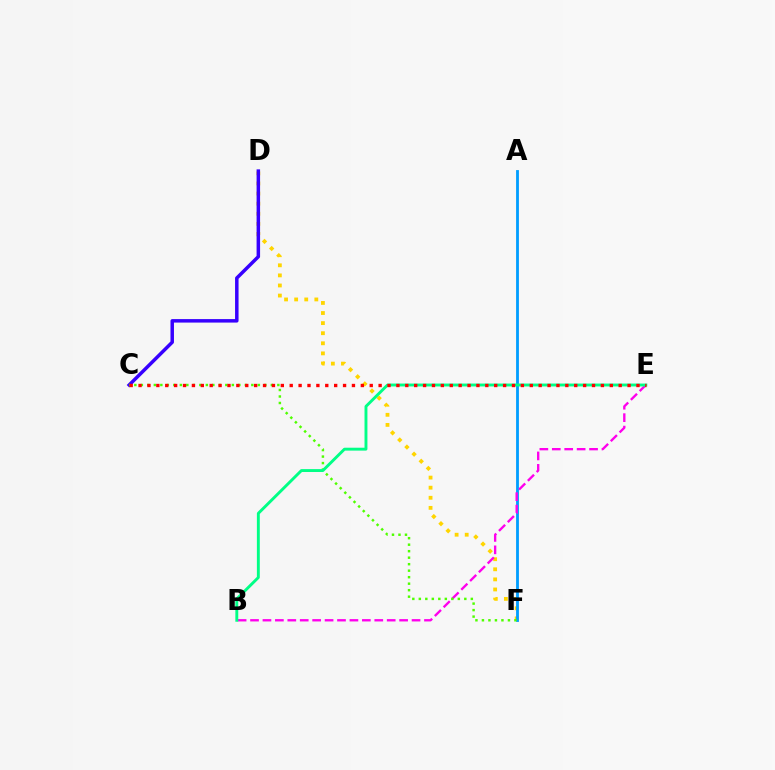{('D', 'F'): [{'color': '#ffd500', 'line_style': 'dotted', 'thickness': 2.74}], ('A', 'F'): [{'color': '#009eff', 'line_style': 'solid', 'thickness': 2.03}], ('B', 'E'): [{'color': '#ff00ed', 'line_style': 'dashed', 'thickness': 1.69}, {'color': '#00ff86', 'line_style': 'solid', 'thickness': 2.09}], ('C', 'D'): [{'color': '#3700ff', 'line_style': 'solid', 'thickness': 2.51}], ('C', 'F'): [{'color': '#4fff00', 'line_style': 'dotted', 'thickness': 1.77}], ('C', 'E'): [{'color': '#ff0000', 'line_style': 'dotted', 'thickness': 2.42}]}